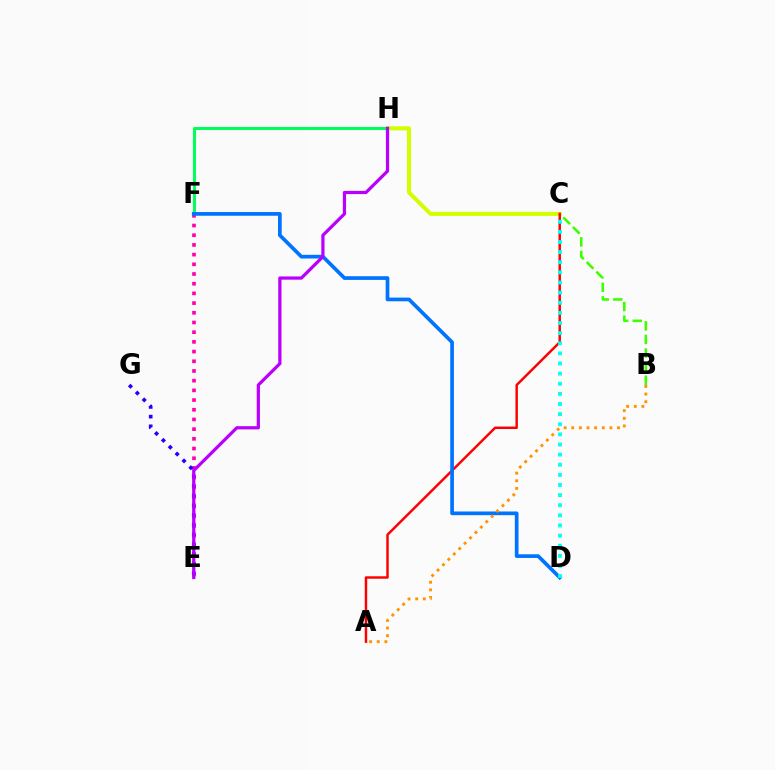{('B', 'C'): [{'color': '#3dff00', 'line_style': 'dashed', 'thickness': 1.85}], ('C', 'H'): [{'color': '#d1ff00', 'line_style': 'solid', 'thickness': 2.92}], ('F', 'H'): [{'color': '#00ff5c', 'line_style': 'solid', 'thickness': 2.2}], ('E', 'F'): [{'color': '#ff00ac', 'line_style': 'dotted', 'thickness': 2.63}], ('A', 'C'): [{'color': '#ff0000', 'line_style': 'solid', 'thickness': 1.78}], ('D', 'F'): [{'color': '#0074ff', 'line_style': 'solid', 'thickness': 2.66}], ('E', 'G'): [{'color': '#2500ff', 'line_style': 'dotted', 'thickness': 2.63}], ('C', 'D'): [{'color': '#00fff6', 'line_style': 'dotted', 'thickness': 2.75}], ('A', 'B'): [{'color': '#ff9400', 'line_style': 'dotted', 'thickness': 2.07}], ('E', 'H'): [{'color': '#b900ff', 'line_style': 'solid', 'thickness': 2.32}]}